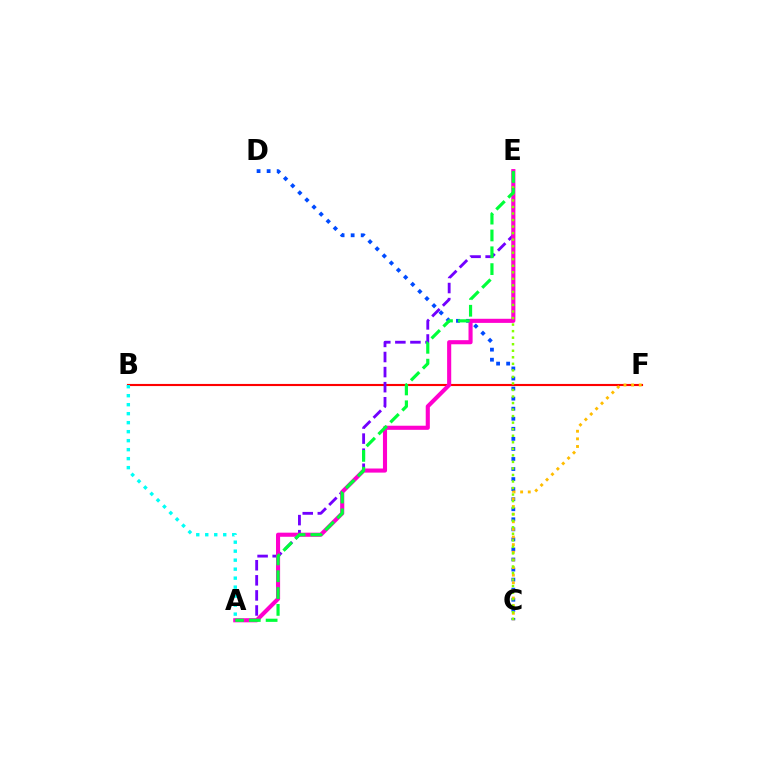{('C', 'D'): [{'color': '#004bff', 'line_style': 'dotted', 'thickness': 2.73}], ('B', 'F'): [{'color': '#ff0000', 'line_style': 'solid', 'thickness': 1.53}], ('A', 'E'): [{'color': '#7200ff', 'line_style': 'dashed', 'thickness': 2.05}, {'color': '#ff00cf', 'line_style': 'solid', 'thickness': 2.95}, {'color': '#00ff39', 'line_style': 'dashed', 'thickness': 2.29}], ('C', 'F'): [{'color': '#ffbd00', 'line_style': 'dotted', 'thickness': 2.07}], ('C', 'E'): [{'color': '#84ff00', 'line_style': 'dotted', 'thickness': 1.78}], ('A', 'B'): [{'color': '#00fff6', 'line_style': 'dotted', 'thickness': 2.44}]}